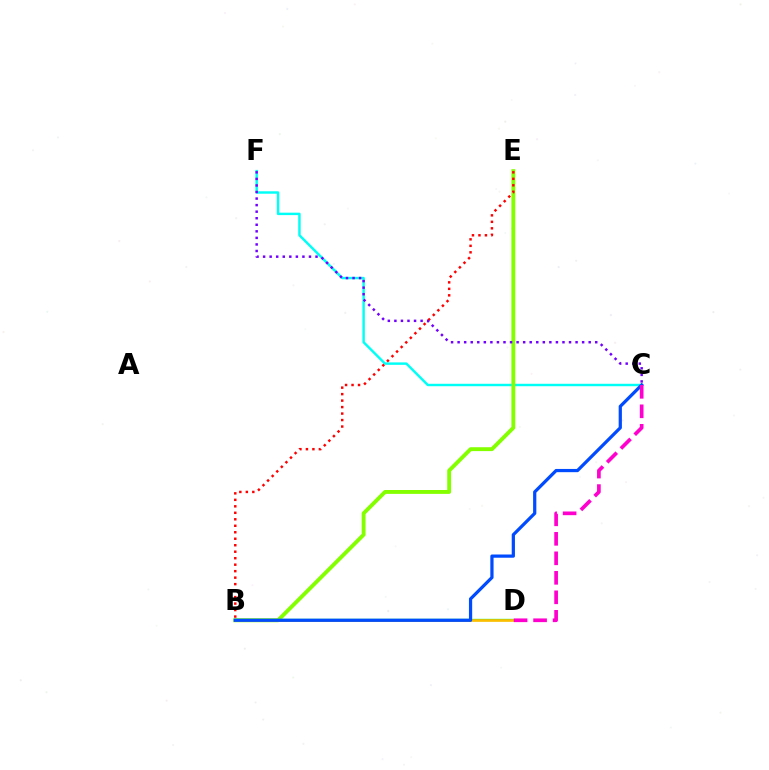{('C', 'F'): [{'color': '#00fff6', 'line_style': 'solid', 'thickness': 1.76}, {'color': '#7200ff', 'line_style': 'dotted', 'thickness': 1.78}], ('B', 'D'): [{'color': '#00ff39', 'line_style': 'solid', 'thickness': 1.67}, {'color': '#ffbd00', 'line_style': 'solid', 'thickness': 1.91}], ('B', 'E'): [{'color': '#84ff00', 'line_style': 'solid', 'thickness': 2.79}, {'color': '#ff0000', 'line_style': 'dotted', 'thickness': 1.76}], ('B', 'C'): [{'color': '#004bff', 'line_style': 'solid', 'thickness': 2.32}], ('C', 'D'): [{'color': '#ff00cf', 'line_style': 'dashed', 'thickness': 2.65}]}